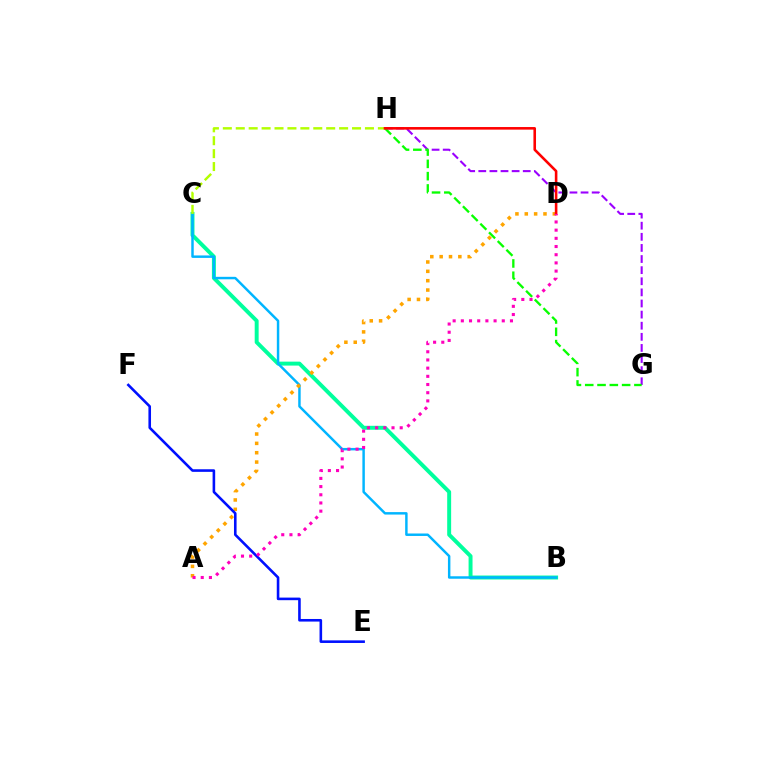{('G', 'H'): [{'color': '#9b00ff', 'line_style': 'dashed', 'thickness': 1.51}, {'color': '#08ff00', 'line_style': 'dashed', 'thickness': 1.67}], ('B', 'C'): [{'color': '#00ff9d', 'line_style': 'solid', 'thickness': 2.84}, {'color': '#00b5ff', 'line_style': 'solid', 'thickness': 1.77}], ('A', 'D'): [{'color': '#ffa500', 'line_style': 'dotted', 'thickness': 2.54}, {'color': '#ff00bd', 'line_style': 'dotted', 'thickness': 2.22}], ('C', 'H'): [{'color': '#b3ff00', 'line_style': 'dashed', 'thickness': 1.76}], ('E', 'F'): [{'color': '#0010ff', 'line_style': 'solid', 'thickness': 1.87}], ('D', 'H'): [{'color': '#ff0000', 'line_style': 'solid', 'thickness': 1.87}]}